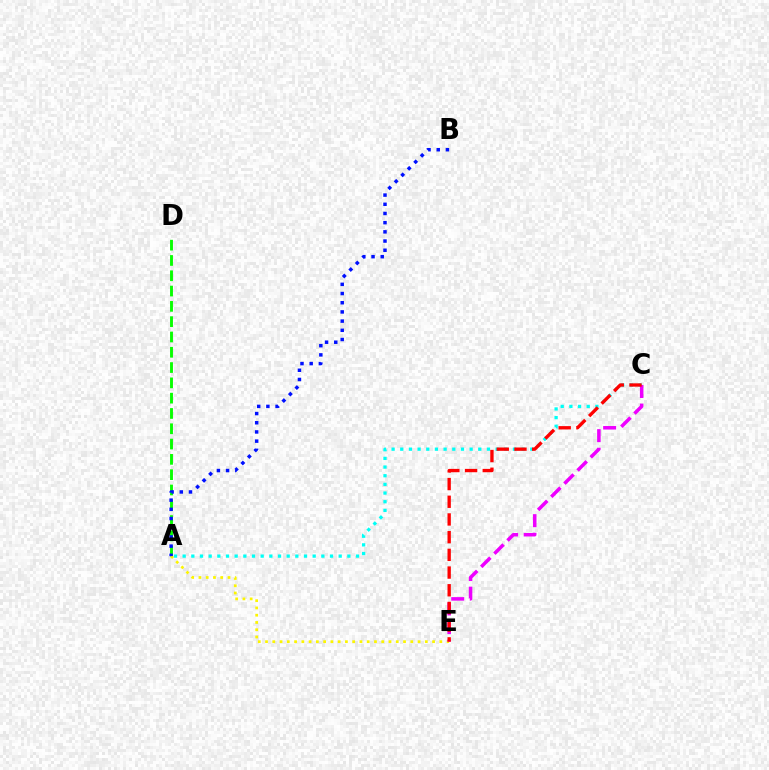{('A', 'C'): [{'color': '#00fff6', 'line_style': 'dotted', 'thickness': 2.35}], ('A', 'D'): [{'color': '#08ff00', 'line_style': 'dashed', 'thickness': 2.08}], ('A', 'E'): [{'color': '#fcf500', 'line_style': 'dotted', 'thickness': 1.97}], ('A', 'B'): [{'color': '#0010ff', 'line_style': 'dotted', 'thickness': 2.5}], ('C', 'E'): [{'color': '#ee00ff', 'line_style': 'dashed', 'thickness': 2.53}, {'color': '#ff0000', 'line_style': 'dashed', 'thickness': 2.4}]}